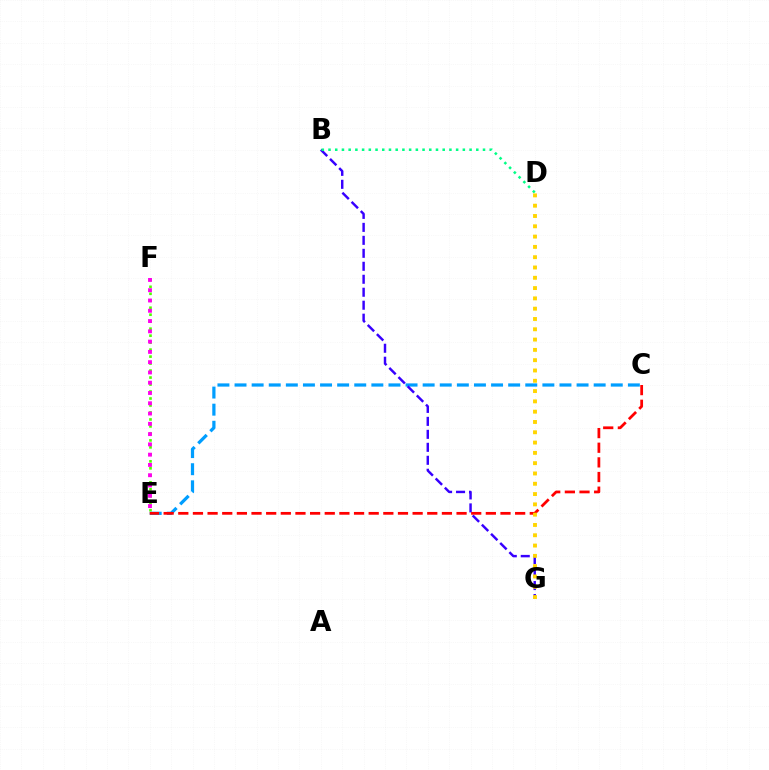{('E', 'F'): [{'color': '#4fff00', 'line_style': 'dotted', 'thickness': 1.9}, {'color': '#ff00ed', 'line_style': 'dotted', 'thickness': 2.79}], ('C', 'E'): [{'color': '#009eff', 'line_style': 'dashed', 'thickness': 2.32}, {'color': '#ff0000', 'line_style': 'dashed', 'thickness': 1.99}], ('B', 'G'): [{'color': '#3700ff', 'line_style': 'dashed', 'thickness': 1.76}], ('B', 'D'): [{'color': '#00ff86', 'line_style': 'dotted', 'thickness': 1.82}], ('D', 'G'): [{'color': '#ffd500', 'line_style': 'dotted', 'thickness': 2.8}]}